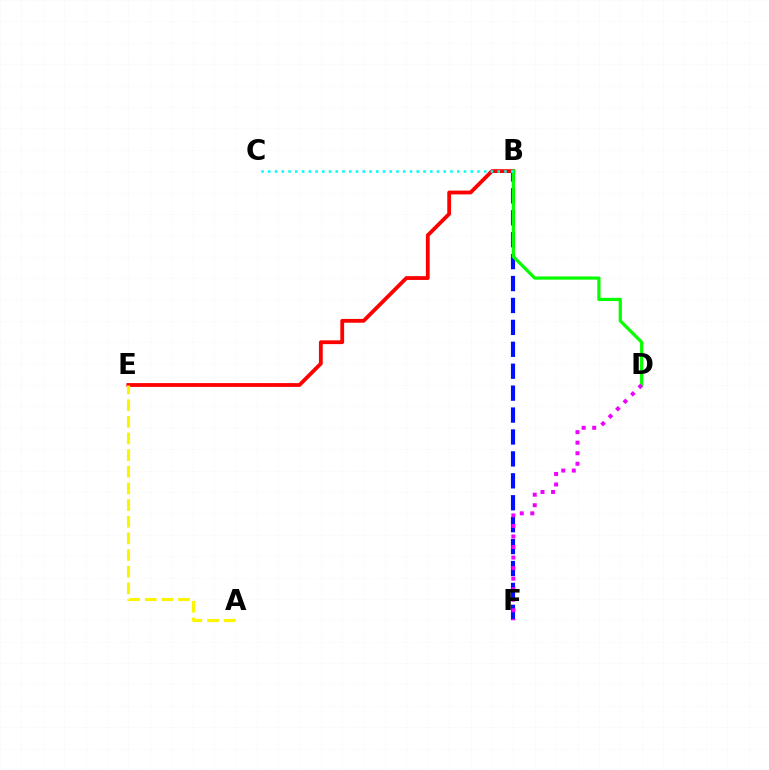{('B', 'E'): [{'color': '#ff0000', 'line_style': 'solid', 'thickness': 2.73}], ('B', 'F'): [{'color': '#0010ff', 'line_style': 'dashed', 'thickness': 2.98}], ('B', 'D'): [{'color': '#08ff00', 'line_style': 'solid', 'thickness': 2.32}], ('B', 'C'): [{'color': '#00fff6', 'line_style': 'dotted', 'thickness': 1.83}], ('A', 'E'): [{'color': '#fcf500', 'line_style': 'dashed', 'thickness': 2.26}], ('D', 'F'): [{'color': '#ee00ff', 'line_style': 'dotted', 'thickness': 2.86}]}